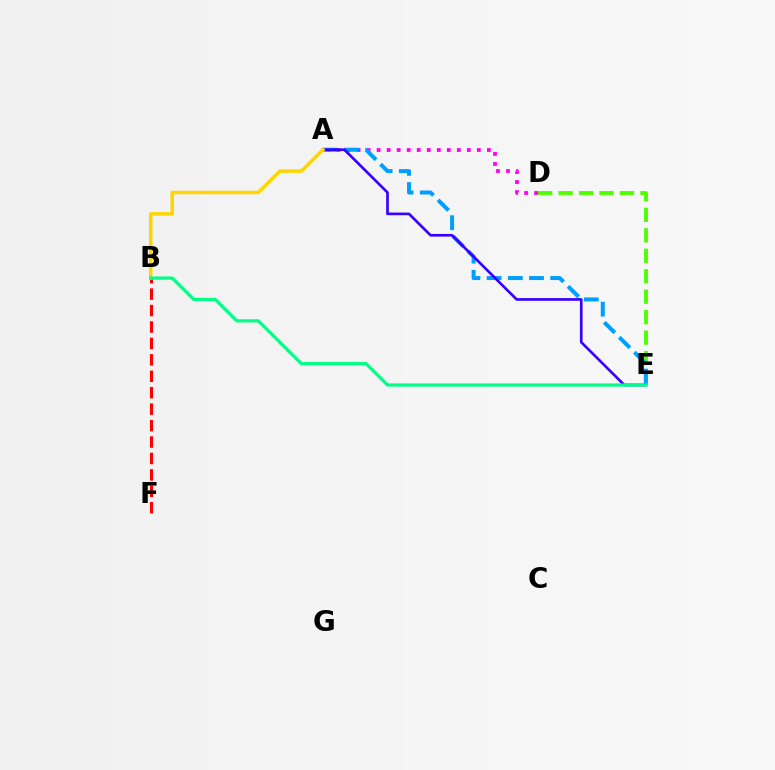{('A', 'D'): [{'color': '#ff00ed', 'line_style': 'dotted', 'thickness': 2.72}], ('D', 'E'): [{'color': '#4fff00', 'line_style': 'dashed', 'thickness': 2.78}], ('B', 'F'): [{'color': '#ff0000', 'line_style': 'dashed', 'thickness': 2.23}], ('A', 'E'): [{'color': '#009eff', 'line_style': 'dashed', 'thickness': 2.88}, {'color': '#3700ff', 'line_style': 'solid', 'thickness': 1.92}], ('A', 'B'): [{'color': '#ffd500', 'line_style': 'solid', 'thickness': 2.51}], ('B', 'E'): [{'color': '#00ff86', 'line_style': 'solid', 'thickness': 2.31}]}